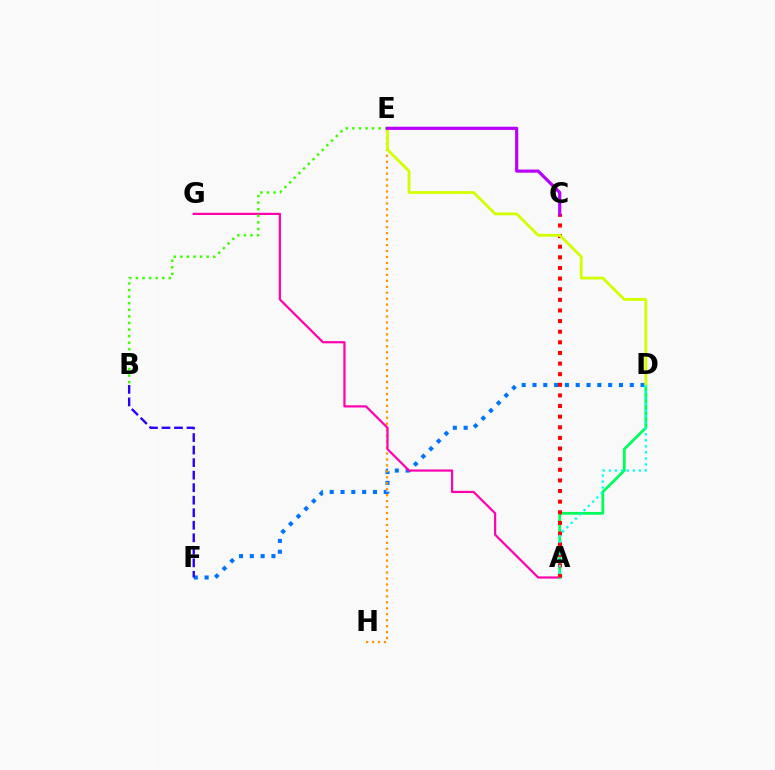{('D', 'F'): [{'color': '#0074ff', 'line_style': 'dotted', 'thickness': 2.94}], ('E', 'H'): [{'color': '#ff9400', 'line_style': 'dotted', 'thickness': 1.62}], ('B', 'F'): [{'color': '#2500ff', 'line_style': 'dashed', 'thickness': 1.7}], ('A', 'G'): [{'color': '#ff00ac', 'line_style': 'solid', 'thickness': 1.58}], ('A', 'D'): [{'color': '#00ff5c', 'line_style': 'solid', 'thickness': 2.0}, {'color': '#00fff6', 'line_style': 'dotted', 'thickness': 1.64}], ('A', 'C'): [{'color': '#ff0000', 'line_style': 'dotted', 'thickness': 2.89}], ('D', 'E'): [{'color': '#d1ff00', 'line_style': 'solid', 'thickness': 2.02}], ('B', 'E'): [{'color': '#3dff00', 'line_style': 'dotted', 'thickness': 1.79}], ('C', 'E'): [{'color': '#b900ff', 'line_style': 'solid', 'thickness': 2.28}]}